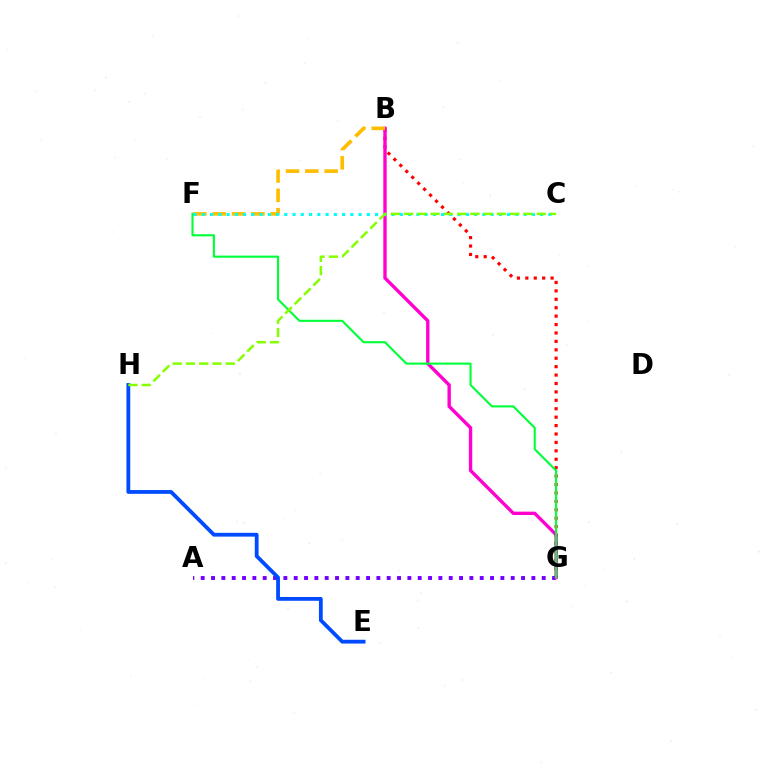{('B', 'G'): [{'color': '#ff0000', 'line_style': 'dotted', 'thickness': 2.29}, {'color': '#ff00cf', 'line_style': 'solid', 'thickness': 2.43}], ('A', 'G'): [{'color': '#7200ff', 'line_style': 'dotted', 'thickness': 2.81}], ('B', 'F'): [{'color': '#ffbd00', 'line_style': 'dashed', 'thickness': 2.63}], ('F', 'G'): [{'color': '#00ff39', 'line_style': 'solid', 'thickness': 1.52}], ('C', 'F'): [{'color': '#00fff6', 'line_style': 'dotted', 'thickness': 2.24}], ('E', 'H'): [{'color': '#004bff', 'line_style': 'solid', 'thickness': 2.73}], ('C', 'H'): [{'color': '#84ff00', 'line_style': 'dashed', 'thickness': 1.8}]}